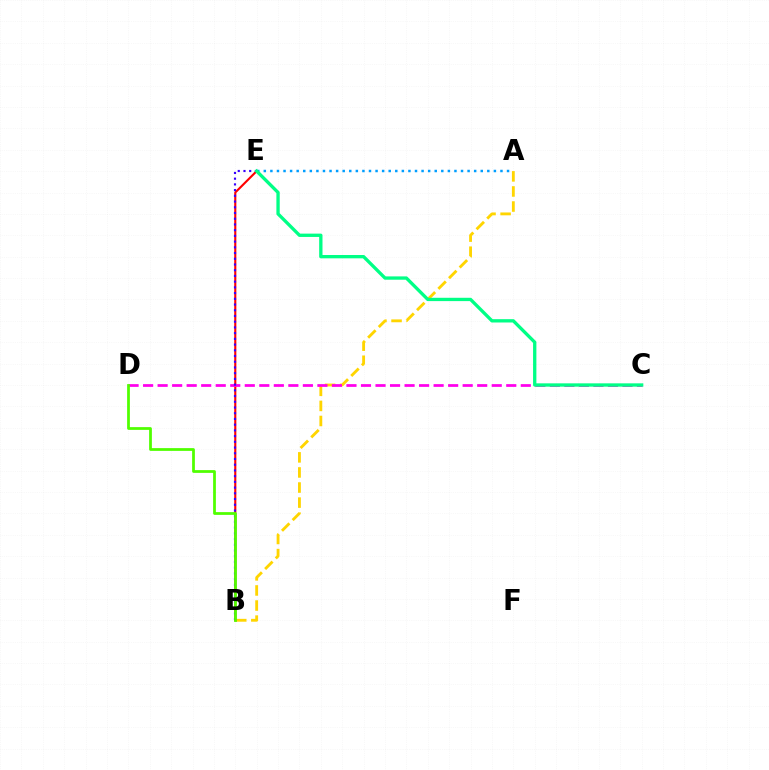{('A', 'E'): [{'color': '#009eff', 'line_style': 'dotted', 'thickness': 1.79}], ('A', 'B'): [{'color': '#ffd500', 'line_style': 'dashed', 'thickness': 2.05}], ('B', 'E'): [{'color': '#ff0000', 'line_style': 'solid', 'thickness': 1.52}, {'color': '#3700ff', 'line_style': 'dotted', 'thickness': 1.55}], ('C', 'D'): [{'color': '#ff00ed', 'line_style': 'dashed', 'thickness': 1.97}], ('C', 'E'): [{'color': '#00ff86', 'line_style': 'solid', 'thickness': 2.39}], ('B', 'D'): [{'color': '#4fff00', 'line_style': 'solid', 'thickness': 1.99}]}